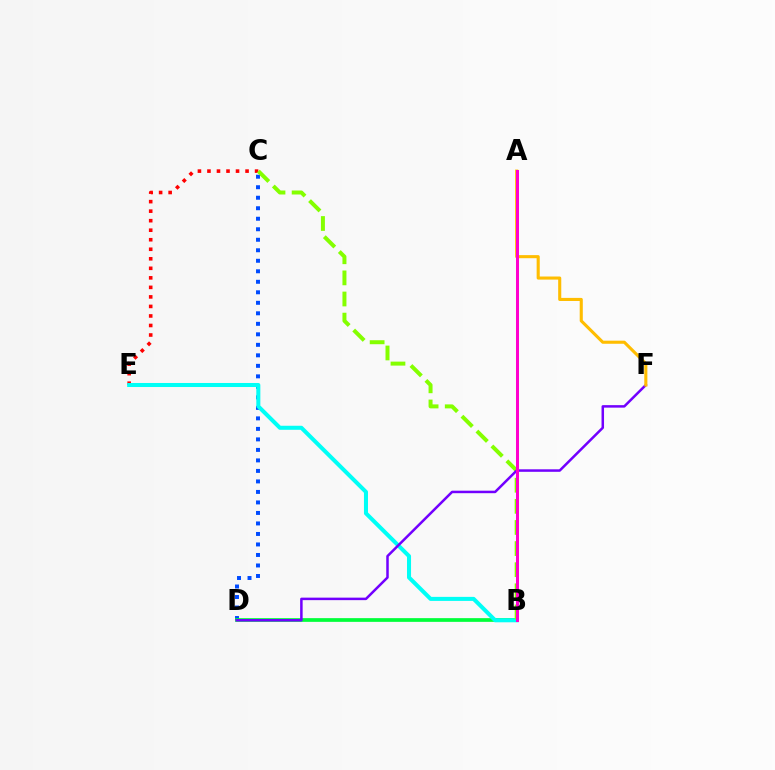{('C', 'D'): [{'color': '#004bff', 'line_style': 'dotted', 'thickness': 2.85}], ('B', 'D'): [{'color': '#00ff39', 'line_style': 'solid', 'thickness': 2.67}], ('C', 'E'): [{'color': '#ff0000', 'line_style': 'dotted', 'thickness': 2.59}], ('B', 'E'): [{'color': '#00fff6', 'line_style': 'solid', 'thickness': 2.9}], ('B', 'C'): [{'color': '#84ff00', 'line_style': 'dashed', 'thickness': 2.87}], ('D', 'F'): [{'color': '#7200ff', 'line_style': 'solid', 'thickness': 1.8}], ('A', 'F'): [{'color': '#ffbd00', 'line_style': 'solid', 'thickness': 2.23}], ('A', 'B'): [{'color': '#ff00cf', 'line_style': 'solid', 'thickness': 2.16}]}